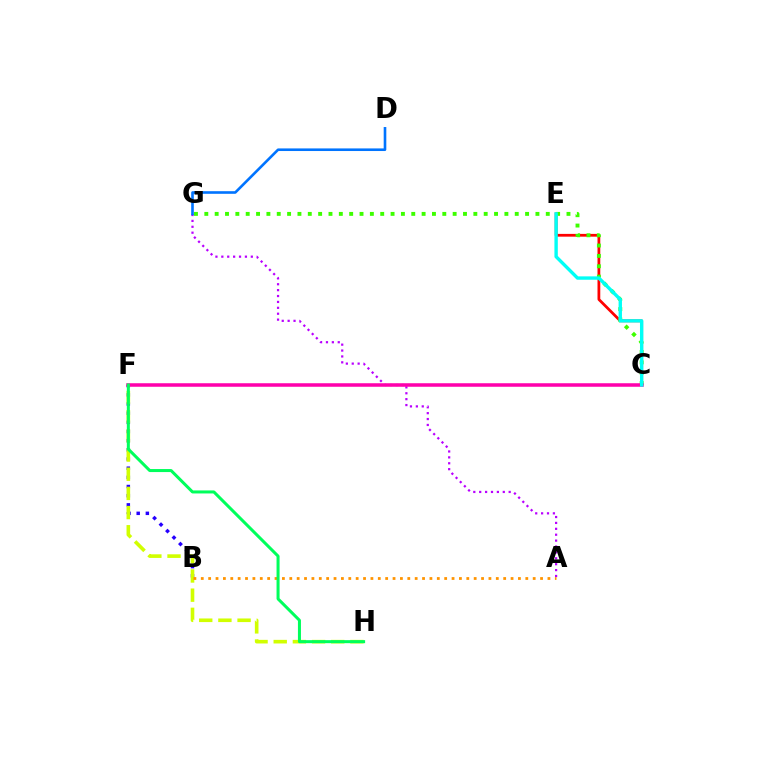{('B', 'F'): [{'color': '#2500ff', 'line_style': 'dotted', 'thickness': 2.49}], ('C', 'E'): [{'color': '#ff0000', 'line_style': 'solid', 'thickness': 1.99}, {'color': '#00fff6', 'line_style': 'solid', 'thickness': 2.43}], ('F', 'H'): [{'color': '#d1ff00', 'line_style': 'dashed', 'thickness': 2.6}, {'color': '#00ff5c', 'line_style': 'solid', 'thickness': 2.18}], ('A', 'G'): [{'color': '#b900ff', 'line_style': 'dotted', 'thickness': 1.6}], ('C', 'G'): [{'color': '#3dff00', 'line_style': 'dotted', 'thickness': 2.81}], ('C', 'F'): [{'color': '#ff00ac', 'line_style': 'solid', 'thickness': 2.54}], ('A', 'B'): [{'color': '#ff9400', 'line_style': 'dotted', 'thickness': 2.0}], ('D', 'G'): [{'color': '#0074ff', 'line_style': 'solid', 'thickness': 1.88}]}